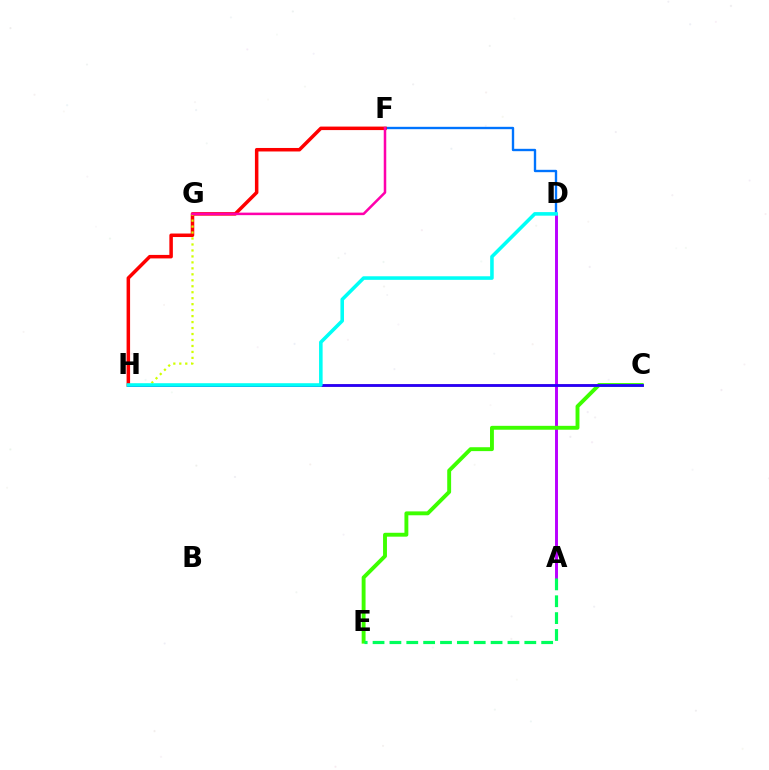{('C', 'H'): [{'color': '#ff9400', 'line_style': 'solid', 'thickness': 1.83}, {'color': '#2500ff', 'line_style': 'solid', 'thickness': 2.0}], ('D', 'F'): [{'color': '#0074ff', 'line_style': 'solid', 'thickness': 1.71}], ('A', 'D'): [{'color': '#b900ff', 'line_style': 'solid', 'thickness': 2.11}], ('F', 'H'): [{'color': '#ff0000', 'line_style': 'solid', 'thickness': 2.52}], ('G', 'H'): [{'color': '#d1ff00', 'line_style': 'dotted', 'thickness': 1.62}], ('C', 'E'): [{'color': '#3dff00', 'line_style': 'solid', 'thickness': 2.8}], ('D', 'H'): [{'color': '#00fff6', 'line_style': 'solid', 'thickness': 2.57}], ('F', 'G'): [{'color': '#ff00ac', 'line_style': 'solid', 'thickness': 1.81}], ('A', 'E'): [{'color': '#00ff5c', 'line_style': 'dashed', 'thickness': 2.29}]}